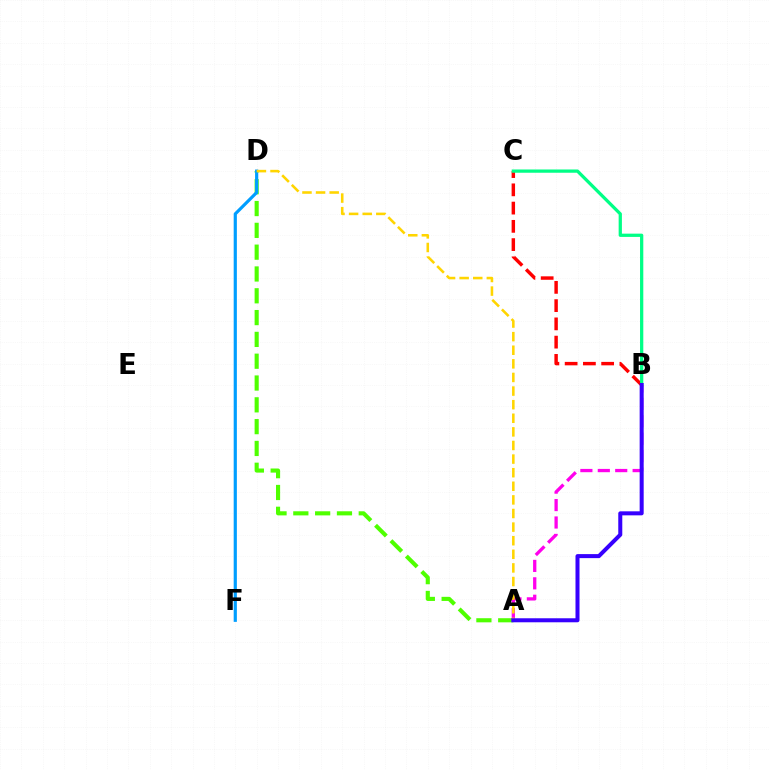{('B', 'C'): [{'color': '#ff0000', 'line_style': 'dashed', 'thickness': 2.48}, {'color': '#00ff86', 'line_style': 'solid', 'thickness': 2.35}], ('A', 'D'): [{'color': '#4fff00', 'line_style': 'dashed', 'thickness': 2.96}, {'color': '#ffd500', 'line_style': 'dashed', 'thickness': 1.85}], ('D', 'F'): [{'color': '#009eff', 'line_style': 'solid', 'thickness': 2.29}], ('A', 'B'): [{'color': '#ff00ed', 'line_style': 'dashed', 'thickness': 2.37}, {'color': '#3700ff', 'line_style': 'solid', 'thickness': 2.89}]}